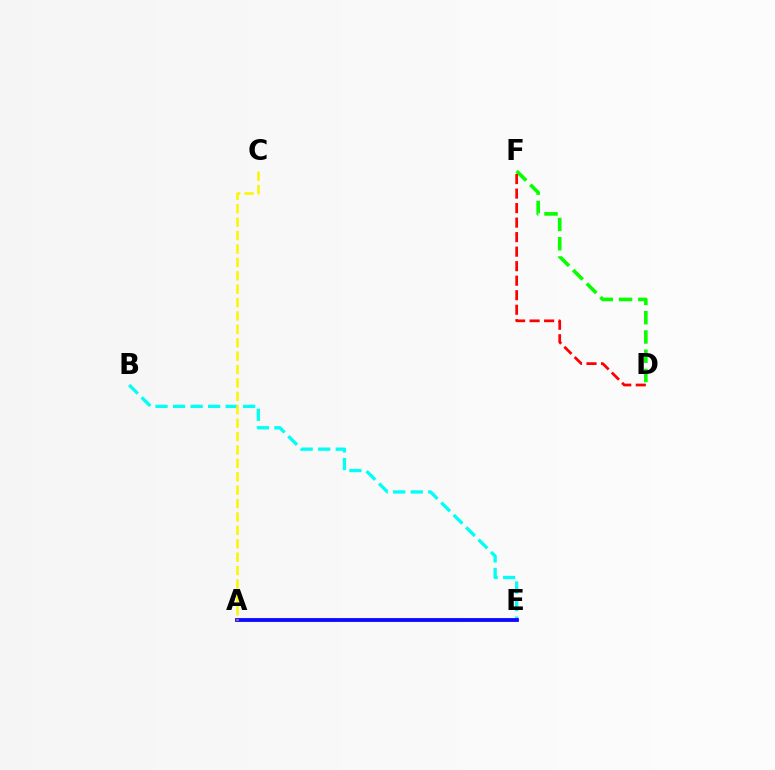{('B', 'E'): [{'color': '#00fff6', 'line_style': 'dashed', 'thickness': 2.38}], ('D', 'F'): [{'color': '#08ff00', 'line_style': 'dashed', 'thickness': 2.62}, {'color': '#ff0000', 'line_style': 'dashed', 'thickness': 1.97}], ('A', 'E'): [{'color': '#ee00ff', 'line_style': 'solid', 'thickness': 2.56}, {'color': '#0010ff', 'line_style': 'solid', 'thickness': 2.59}], ('A', 'C'): [{'color': '#fcf500', 'line_style': 'dashed', 'thickness': 1.82}]}